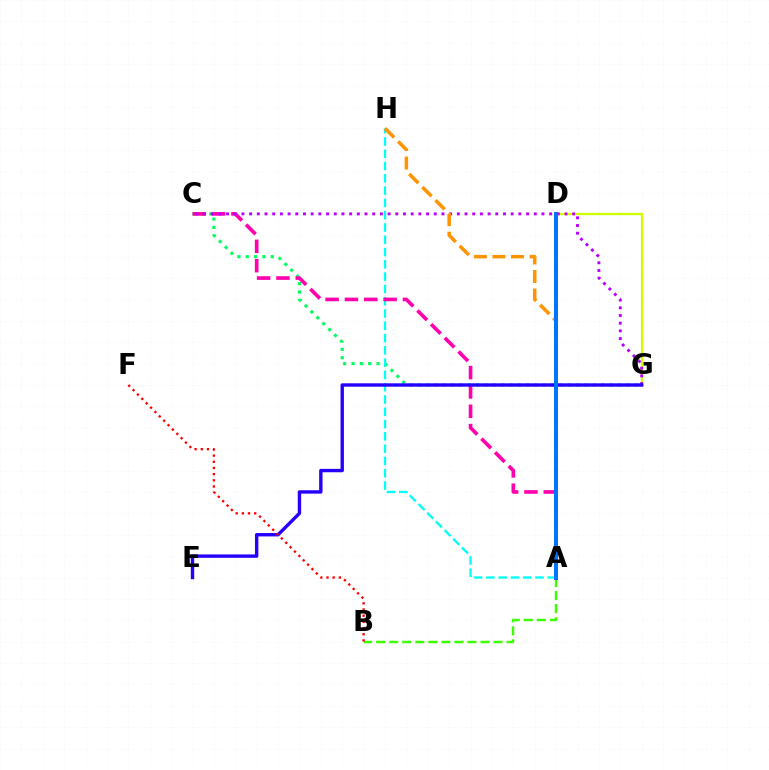{('A', 'B'): [{'color': '#3dff00', 'line_style': 'dashed', 'thickness': 1.77}], ('C', 'G'): [{'color': '#00ff5c', 'line_style': 'dotted', 'thickness': 2.27}, {'color': '#b900ff', 'line_style': 'dotted', 'thickness': 2.09}], ('A', 'H'): [{'color': '#00fff6', 'line_style': 'dashed', 'thickness': 1.67}, {'color': '#ff9400', 'line_style': 'dashed', 'thickness': 2.52}], ('D', 'G'): [{'color': '#d1ff00', 'line_style': 'solid', 'thickness': 1.66}], ('A', 'C'): [{'color': '#ff00ac', 'line_style': 'dashed', 'thickness': 2.63}], ('E', 'G'): [{'color': '#2500ff', 'line_style': 'solid', 'thickness': 2.44}], ('A', 'D'): [{'color': '#0074ff', 'line_style': 'solid', 'thickness': 2.87}], ('B', 'F'): [{'color': '#ff0000', 'line_style': 'dotted', 'thickness': 1.68}]}